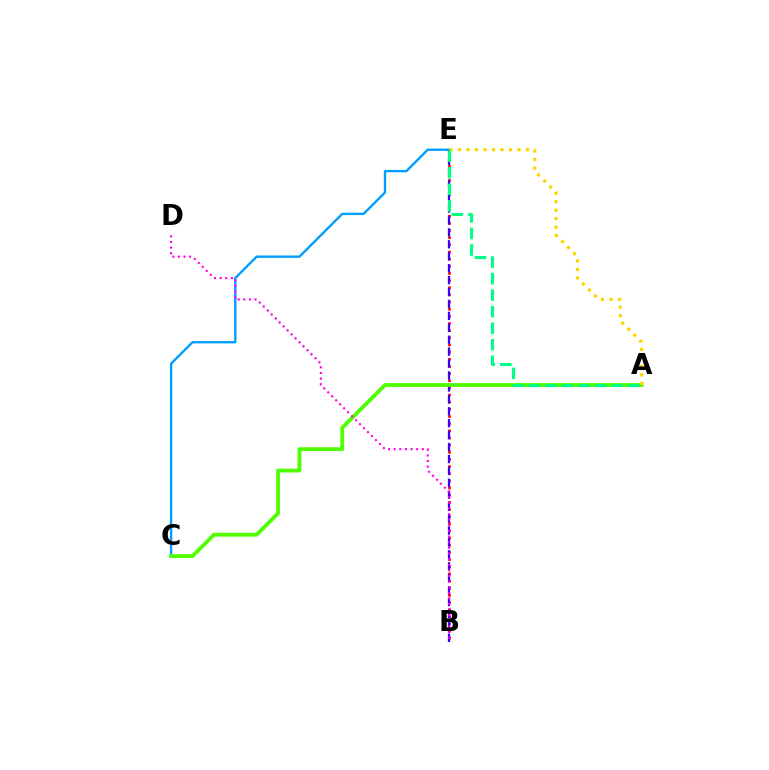{('C', 'E'): [{'color': '#009eff', 'line_style': 'solid', 'thickness': 1.69}], ('B', 'E'): [{'color': '#ff0000', 'line_style': 'dotted', 'thickness': 1.94}, {'color': '#3700ff', 'line_style': 'dashed', 'thickness': 1.62}], ('A', 'C'): [{'color': '#4fff00', 'line_style': 'solid', 'thickness': 2.75}], ('A', 'E'): [{'color': '#ffd500', 'line_style': 'dotted', 'thickness': 2.31}, {'color': '#00ff86', 'line_style': 'dashed', 'thickness': 2.25}], ('B', 'D'): [{'color': '#ff00ed', 'line_style': 'dotted', 'thickness': 1.53}]}